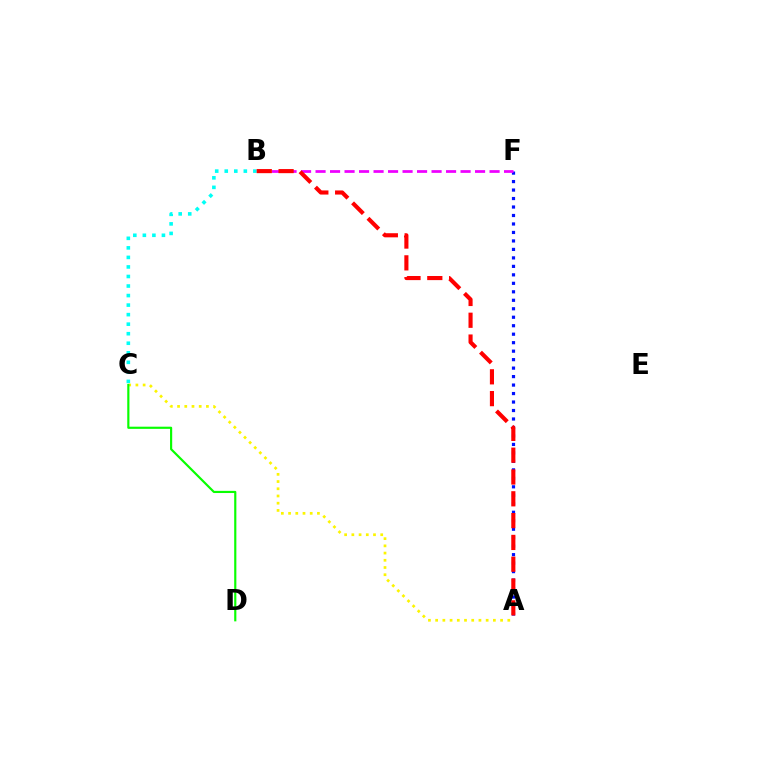{('B', 'C'): [{'color': '#00fff6', 'line_style': 'dotted', 'thickness': 2.59}], ('A', 'F'): [{'color': '#0010ff', 'line_style': 'dotted', 'thickness': 2.3}], ('A', 'C'): [{'color': '#fcf500', 'line_style': 'dotted', 'thickness': 1.96}], ('B', 'F'): [{'color': '#ee00ff', 'line_style': 'dashed', 'thickness': 1.97}], ('C', 'D'): [{'color': '#08ff00', 'line_style': 'solid', 'thickness': 1.56}], ('A', 'B'): [{'color': '#ff0000', 'line_style': 'dashed', 'thickness': 2.96}]}